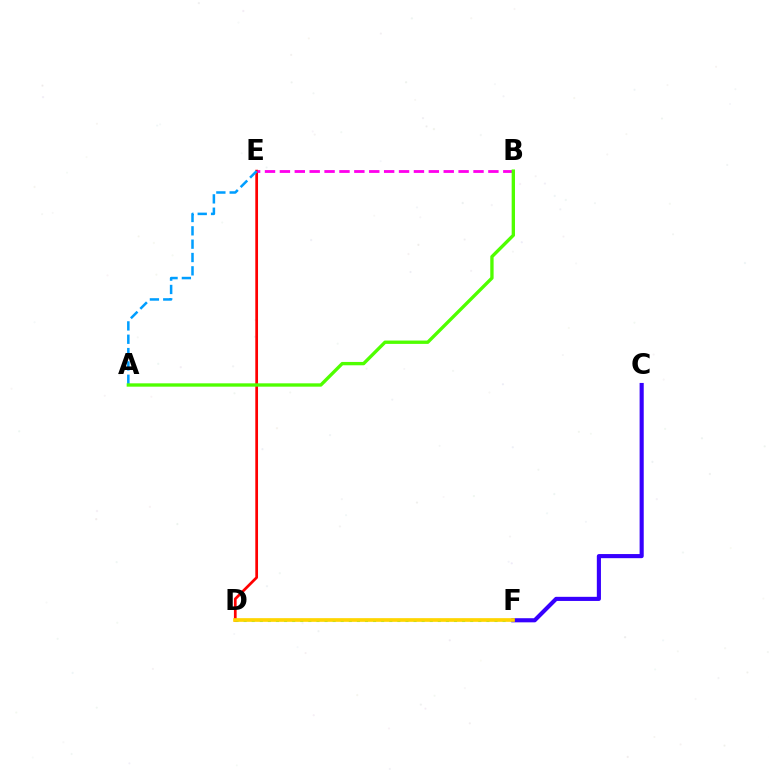{('D', 'F'): [{'color': '#00ff86', 'line_style': 'dotted', 'thickness': 2.2}, {'color': '#ffd500', 'line_style': 'solid', 'thickness': 2.65}], ('D', 'E'): [{'color': '#ff0000', 'line_style': 'solid', 'thickness': 1.96}], ('B', 'E'): [{'color': '#ff00ed', 'line_style': 'dashed', 'thickness': 2.02}], ('A', 'E'): [{'color': '#009eff', 'line_style': 'dashed', 'thickness': 1.81}], ('C', 'F'): [{'color': '#3700ff', 'line_style': 'solid', 'thickness': 2.97}], ('A', 'B'): [{'color': '#4fff00', 'line_style': 'solid', 'thickness': 2.41}]}